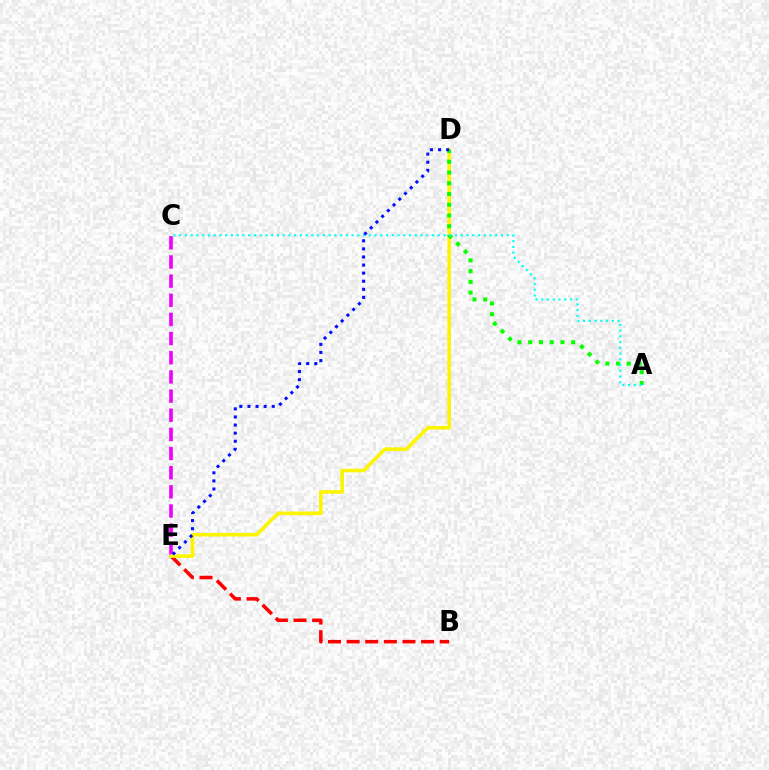{('C', 'E'): [{'color': '#ee00ff', 'line_style': 'dashed', 'thickness': 2.6}], ('B', 'E'): [{'color': '#ff0000', 'line_style': 'dashed', 'thickness': 2.53}], ('D', 'E'): [{'color': '#fcf500', 'line_style': 'solid', 'thickness': 2.58}, {'color': '#0010ff', 'line_style': 'dotted', 'thickness': 2.2}], ('A', 'D'): [{'color': '#08ff00', 'line_style': 'dotted', 'thickness': 2.92}], ('A', 'C'): [{'color': '#00fff6', 'line_style': 'dotted', 'thickness': 1.56}]}